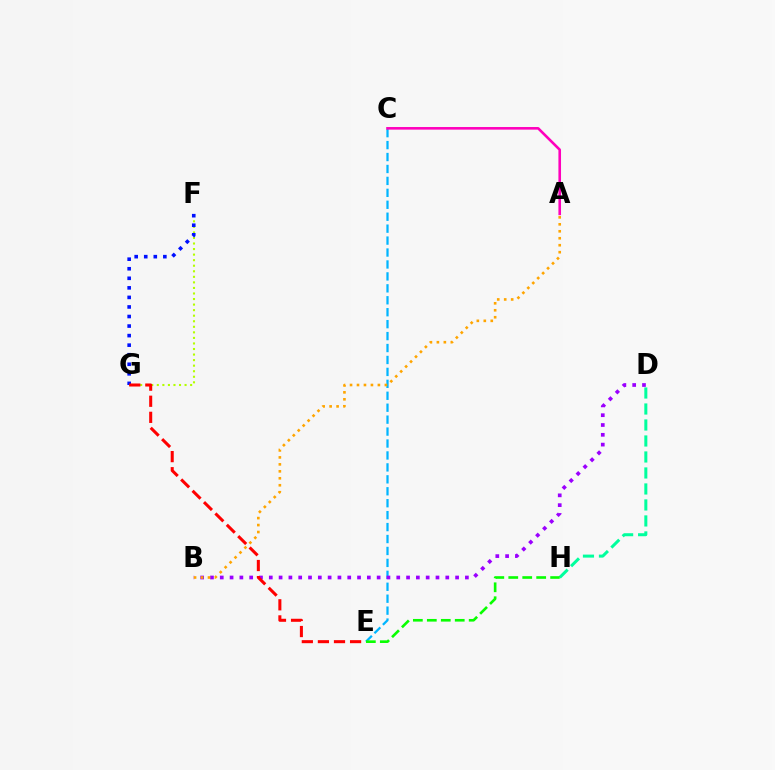{('F', 'G'): [{'color': '#b3ff00', 'line_style': 'dotted', 'thickness': 1.51}, {'color': '#0010ff', 'line_style': 'dotted', 'thickness': 2.6}], ('C', 'E'): [{'color': '#00b5ff', 'line_style': 'dashed', 'thickness': 1.62}], ('B', 'D'): [{'color': '#9b00ff', 'line_style': 'dotted', 'thickness': 2.66}], ('A', 'B'): [{'color': '#ffa500', 'line_style': 'dotted', 'thickness': 1.89}], ('E', 'G'): [{'color': '#ff0000', 'line_style': 'dashed', 'thickness': 2.18}], ('A', 'C'): [{'color': '#ff00bd', 'line_style': 'solid', 'thickness': 1.87}], ('D', 'H'): [{'color': '#00ff9d', 'line_style': 'dashed', 'thickness': 2.17}], ('E', 'H'): [{'color': '#08ff00', 'line_style': 'dashed', 'thickness': 1.9}]}